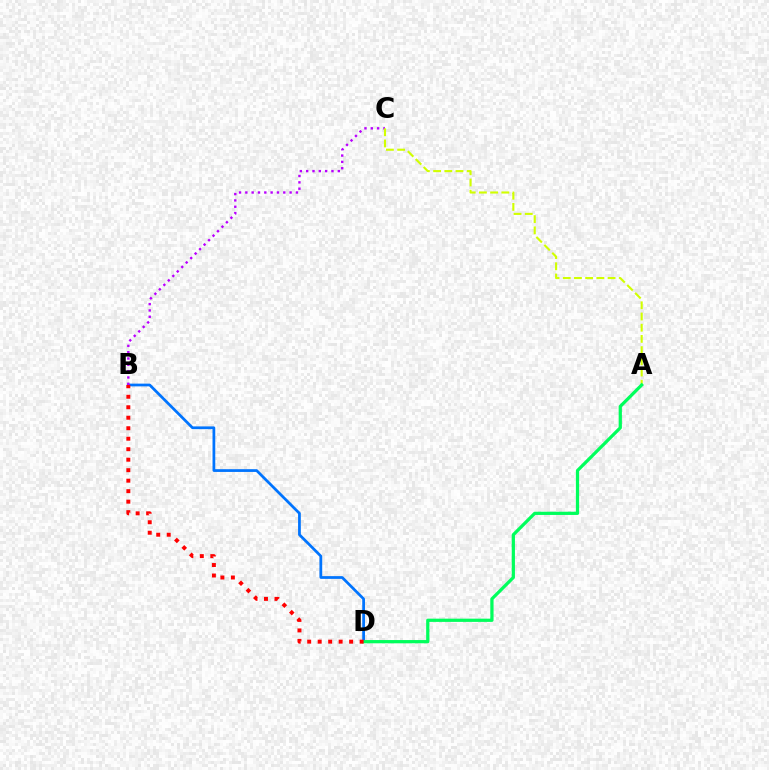{('B', 'D'): [{'color': '#0074ff', 'line_style': 'solid', 'thickness': 1.98}, {'color': '#ff0000', 'line_style': 'dotted', 'thickness': 2.85}], ('B', 'C'): [{'color': '#b900ff', 'line_style': 'dotted', 'thickness': 1.72}], ('A', 'C'): [{'color': '#d1ff00', 'line_style': 'dashed', 'thickness': 1.52}], ('A', 'D'): [{'color': '#00ff5c', 'line_style': 'solid', 'thickness': 2.33}]}